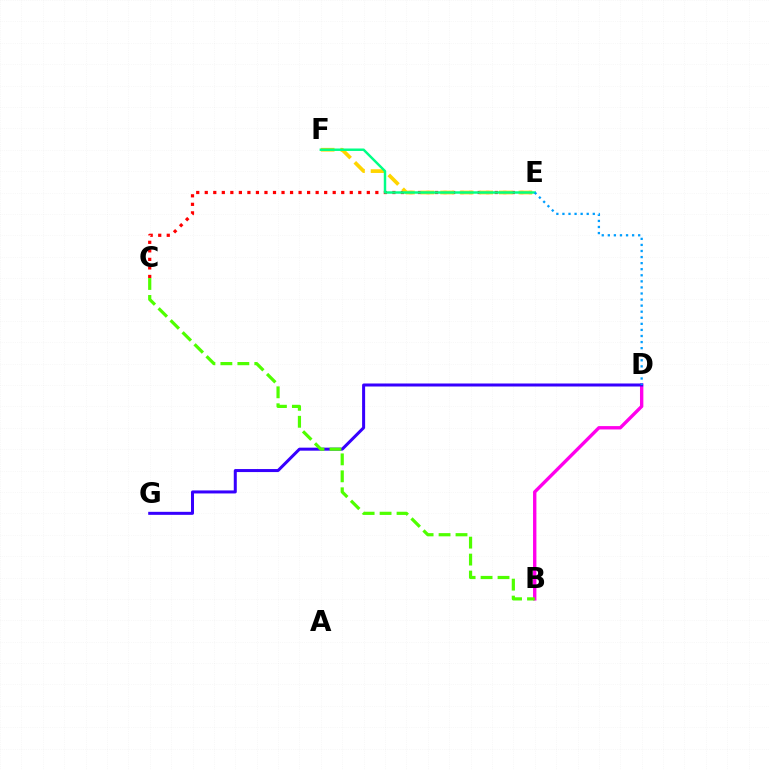{('B', 'D'): [{'color': '#ff00ed', 'line_style': 'solid', 'thickness': 2.43}], ('C', 'E'): [{'color': '#ff0000', 'line_style': 'dotted', 'thickness': 2.32}], ('D', 'G'): [{'color': '#3700ff', 'line_style': 'solid', 'thickness': 2.17}], ('B', 'C'): [{'color': '#4fff00', 'line_style': 'dashed', 'thickness': 2.3}], ('E', 'F'): [{'color': '#ffd500', 'line_style': 'dashed', 'thickness': 2.66}, {'color': '#00ff86', 'line_style': 'solid', 'thickness': 1.77}], ('D', 'E'): [{'color': '#009eff', 'line_style': 'dotted', 'thickness': 1.65}]}